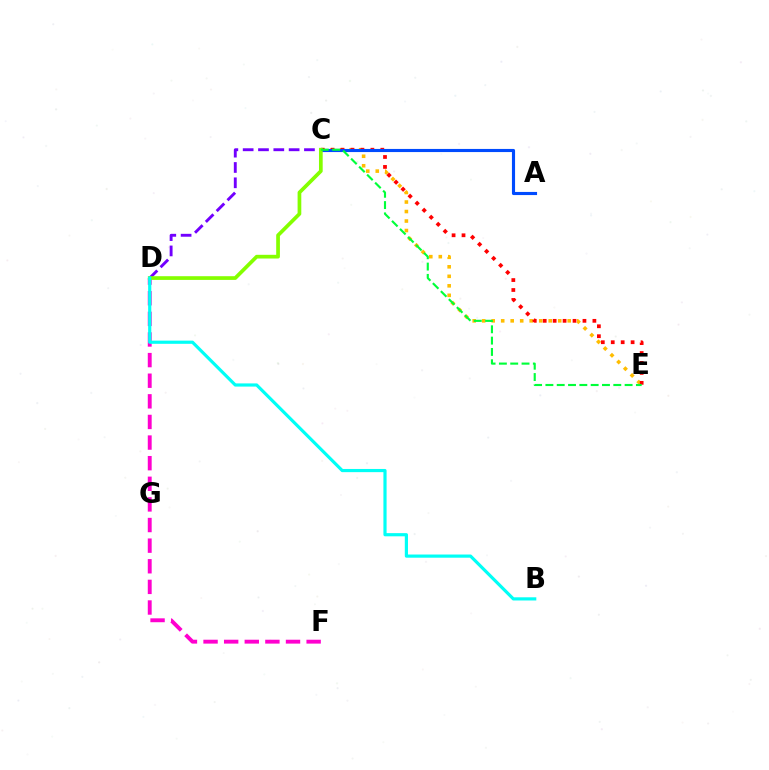{('C', 'E'): [{'color': '#ffbd00', 'line_style': 'dotted', 'thickness': 2.58}, {'color': '#ff0000', 'line_style': 'dotted', 'thickness': 2.7}, {'color': '#00ff39', 'line_style': 'dashed', 'thickness': 1.54}], ('A', 'C'): [{'color': '#004bff', 'line_style': 'solid', 'thickness': 2.25}], ('D', 'F'): [{'color': '#ff00cf', 'line_style': 'dashed', 'thickness': 2.8}], ('C', 'D'): [{'color': '#7200ff', 'line_style': 'dashed', 'thickness': 2.08}, {'color': '#84ff00', 'line_style': 'solid', 'thickness': 2.67}], ('B', 'D'): [{'color': '#00fff6', 'line_style': 'solid', 'thickness': 2.29}]}